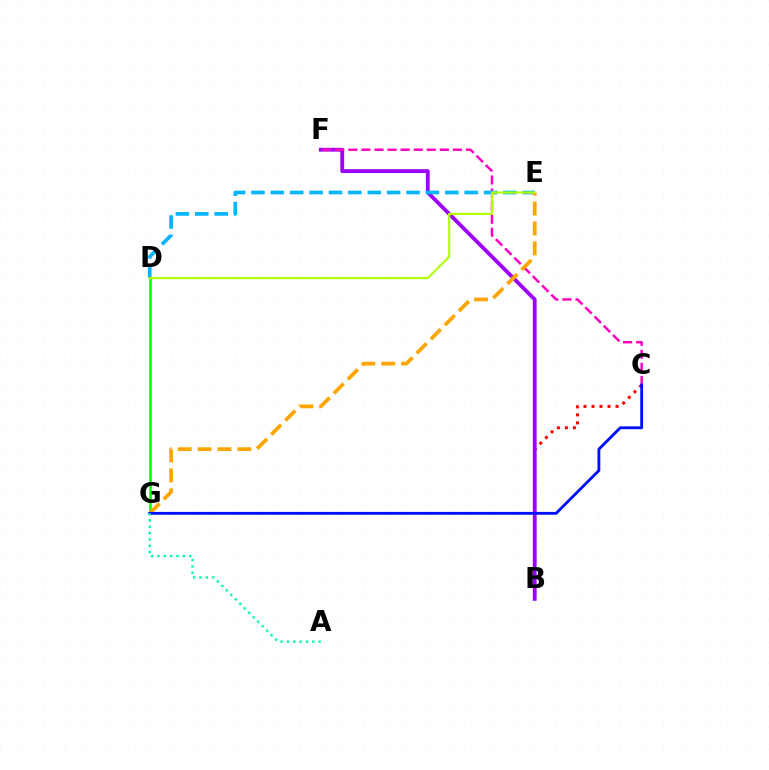{('B', 'C'): [{'color': '#ff0000', 'line_style': 'dotted', 'thickness': 2.17}], ('D', 'G'): [{'color': '#08ff00', 'line_style': 'solid', 'thickness': 1.83}], ('B', 'F'): [{'color': '#9b00ff', 'line_style': 'solid', 'thickness': 2.74}], ('C', 'F'): [{'color': '#ff00bd', 'line_style': 'dashed', 'thickness': 1.78}], ('D', 'E'): [{'color': '#00b5ff', 'line_style': 'dashed', 'thickness': 2.63}, {'color': '#b3ff00', 'line_style': 'solid', 'thickness': 1.55}], ('E', 'G'): [{'color': '#ffa500', 'line_style': 'dashed', 'thickness': 2.7}], ('C', 'G'): [{'color': '#0010ff', 'line_style': 'solid', 'thickness': 2.05}], ('A', 'G'): [{'color': '#00ff9d', 'line_style': 'dotted', 'thickness': 1.72}]}